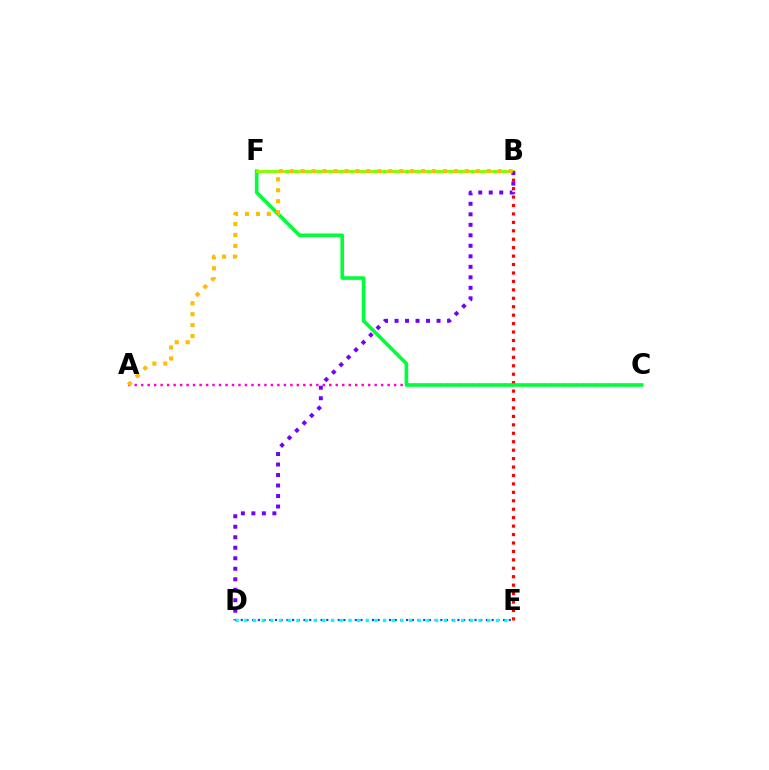{('A', 'C'): [{'color': '#ff00cf', 'line_style': 'dotted', 'thickness': 1.76}], ('B', 'E'): [{'color': '#ff0000', 'line_style': 'dotted', 'thickness': 2.29}], ('D', 'E'): [{'color': '#004bff', 'line_style': 'dotted', 'thickness': 1.55}, {'color': '#00fff6', 'line_style': 'dotted', 'thickness': 2.36}], ('C', 'F'): [{'color': '#00ff39', 'line_style': 'solid', 'thickness': 2.6}], ('B', 'F'): [{'color': '#84ff00', 'line_style': 'solid', 'thickness': 2.12}], ('B', 'D'): [{'color': '#7200ff', 'line_style': 'dotted', 'thickness': 2.85}], ('A', 'B'): [{'color': '#ffbd00', 'line_style': 'dotted', 'thickness': 2.97}]}